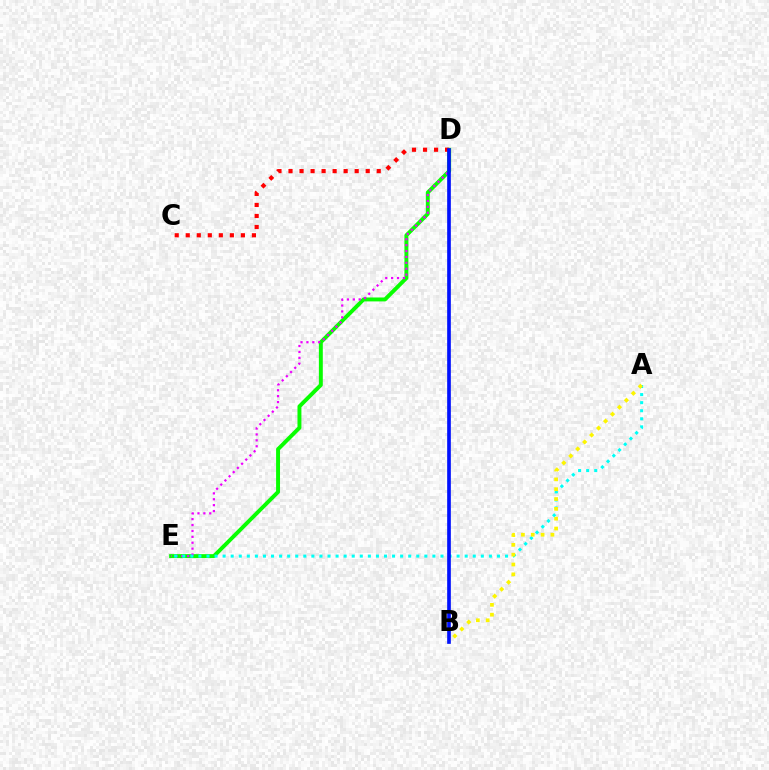{('D', 'E'): [{'color': '#08ff00', 'line_style': 'solid', 'thickness': 2.83}, {'color': '#ee00ff', 'line_style': 'dotted', 'thickness': 1.6}], ('A', 'E'): [{'color': '#00fff6', 'line_style': 'dotted', 'thickness': 2.19}], ('C', 'D'): [{'color': '#ff0000', 'line_style': 'dotted', 'thickness': 3.0}], ('B', 'D'): [{'color': '#0010ff', 'line_style': 'solid', 'thickness': 2.64}], ('A', 'B'): [{'color': '#fcf500', 'line_style': 'dotted', 'thickness': 2.67}]}